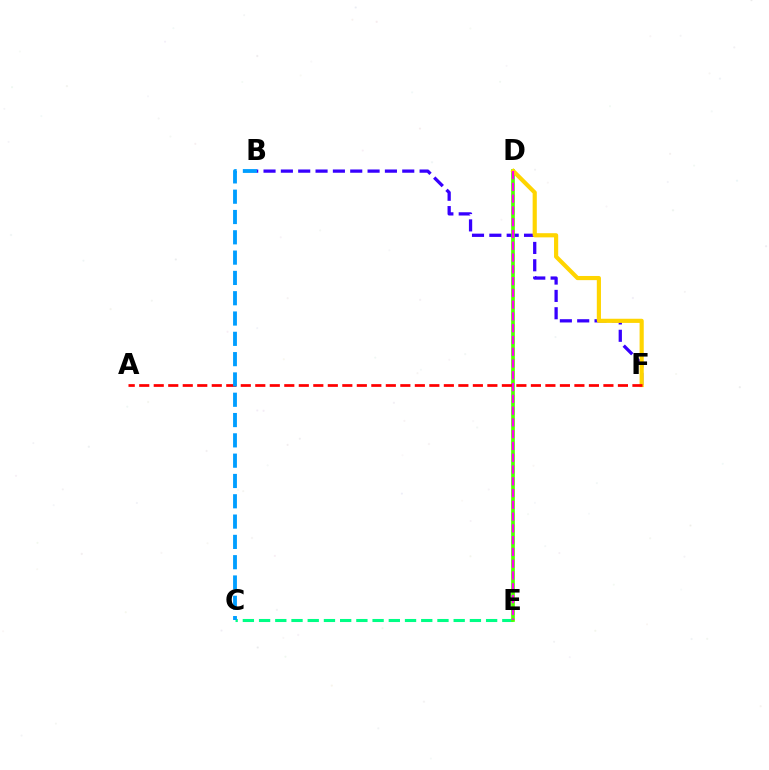{('B', 'F'): [{'color': '#3700ff', 'line_style': 'dashed', 'thickness': 2.36}], ('C', 'E'): [{'color': '#00ff86', 'line_style': 'dashed', 'thickness': 2.2}], ('D', 'E'): [{'color': '#4fff00', 'line_style': 'solid', 'thickness': 2.64}, {'color': '#ff00ed', 'line_style': 'dashed', 'thickness': 1.6}], ('D', 'F'): [{'color': '#ffd500', 'line_style': 'solid', 'thickness': 3.0}], ('A', 'F'): [{'color': '#ff0000', 'line_style': 'dashed', 'thickness': 1.97}], ('B', 'C'): [{'color': '#009eff', 'line_style': 'dashed', 'thickness': 2.76}]}